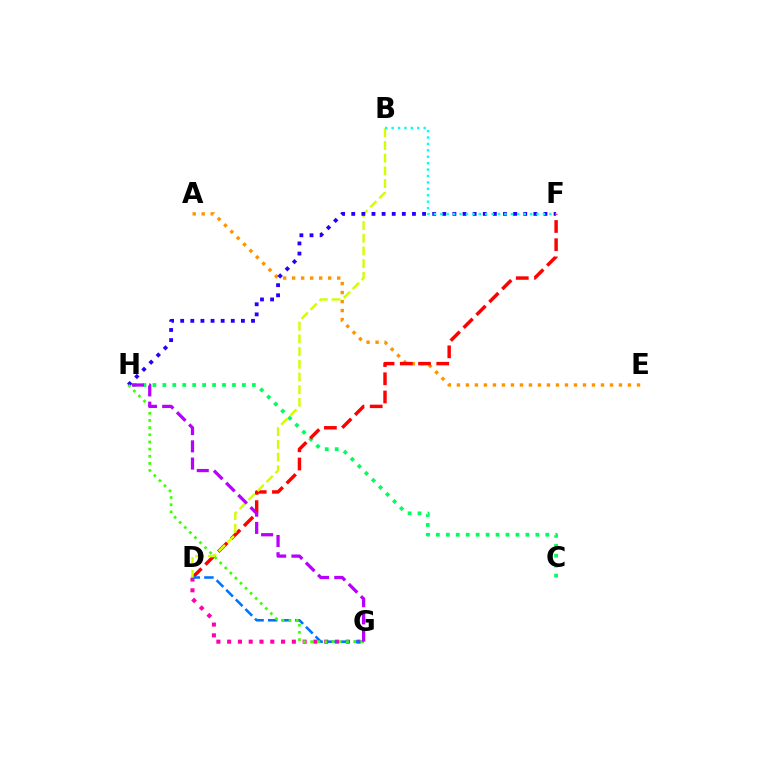{('A', 'E'): [{'color': '#ff9400', 'line_style': 'dotted', 'thickness': 2.45}], ('C', 'H'): [{'color': '#00ff5c', 'line_style': 'dotted', 'thickness': 2.7}], ('D', 'F'): [{'color': '#ff0000', 'line_style': 'dashed', 'thickness': 2.47}], ('D', 'G'): [{'color': '#ff00ac', 'line_style': 'dotted', 'thickness': 2.93}, {'color': '#0074ff', 'line_style': 'dashed', 'thickness': 1.84}], ('B', 'D'): [{'color': '#d1ff00', 'line_style': 'dashed', 'thickness': 1.73}], ('F', 'H'): [{'color': '#2500ff', 'line_style': 'dotted', 'thickness': 2.75}], ('G', 'H'): [{'color': '#3dff00', 'line_style': 'dotted', 'thickness': 1.95}, {'color': '#b900ff', 'line_style': 'dashed', 'thickness': 2.34}], ('B', 'F'): [{'color': '#00fff6', 'line_style': 'dotted', 'thickness': 1.74}]}